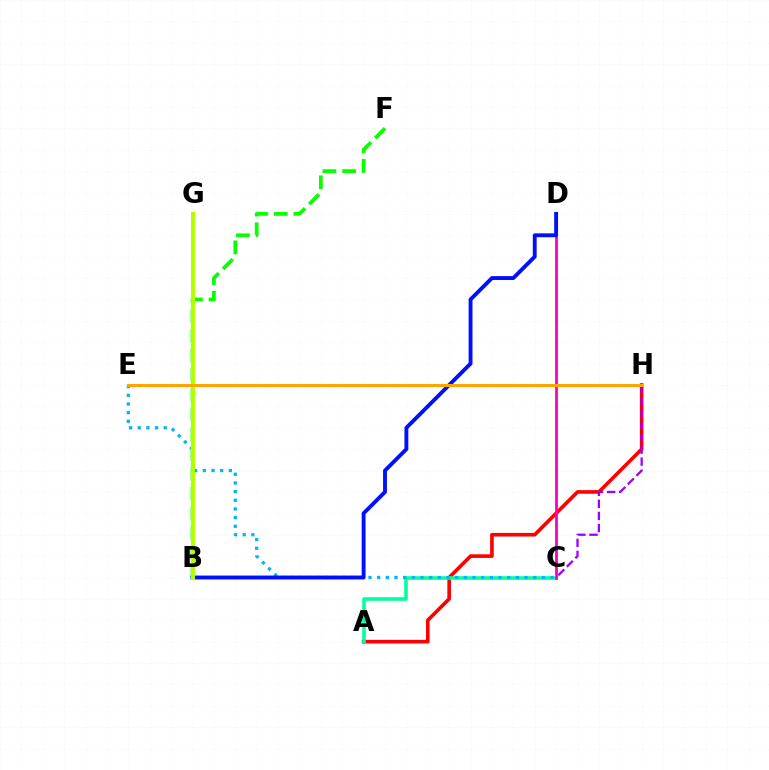{('A', 'H'): [{'color': '#ff0000', 'line_style': 'solid', 'thickness': 2.61}], ('A', 'C'): [{'color': '#00ff9d', 'line_style': 'solid', 'thickness': 2.57}], ('C', 'E'): [{'color': '#00b5ff', 'line_style': 'dotted', 'thickness': 2.36}], ('B', 'F'): [{'color': '#08ff00', 'line_style': 'dashed', 'thickness': 2.68}], ('C', 'D'): [{'color': '#ff00bd', 'line_style': 'solid', 'thickness': 2.02}], ('B', 'D'): [{'color': '#0010ff', 'line_style': 'solid', 'thickness': 2.79}], ('C', 'H'): [{'color': '#9b00ff', 'line_style': 'dashed', 'thickness': 1.64}], ('B', 'G'): [{'color': '#b3ff00', 'line_style': 'solid', 'thickness': 2.92}], ('E', 'H'): [{'color': '#ffa500', 'line_style': 'solid', 'thickness': 2.19}]}